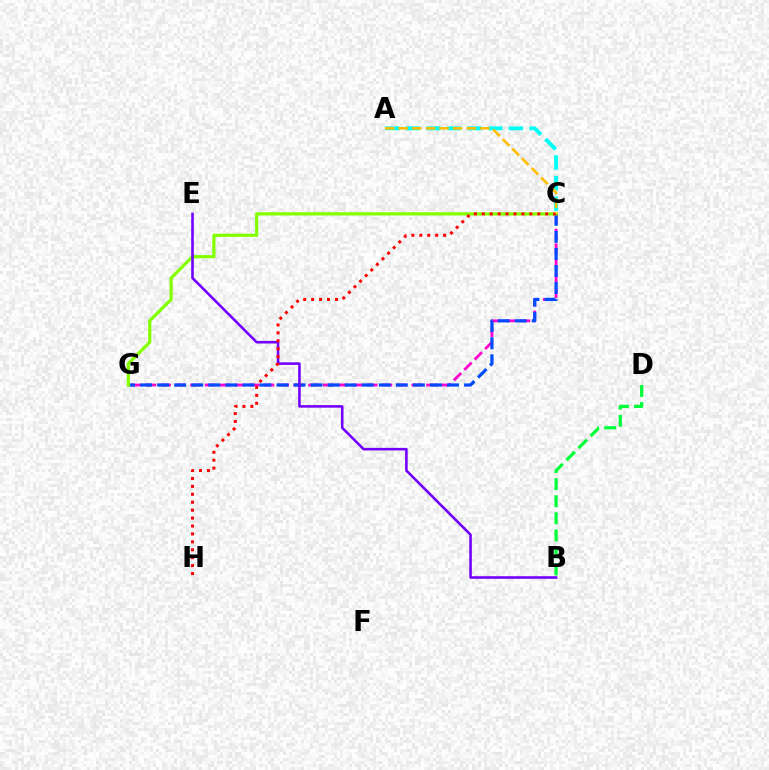{('C', 'G'): [{'color': '#ff00cf', 'line_style': 'dashed', 'thickness': 2.0}, {'color': '#004bff', 'line_style': 'dashed', 'thickness': 2.32}, {'color': '#84ff00', 'line_style': 'solid', 'thickness': 2.32}], ('A', 'C'): [{'color': '#00fff6', 'line_style': 'dashed', 'thickness': 2.8}, {'color': '#ffbd00', 'line_style': 'dashed', 'thickness': 1.84}], ('B', 'E'): [{'color': '#7200ff', 'line_style': 'solid', 'thickness': 1.86}], ('C', 'H'): [{'color': '#ff0000', 'line_style': 'dotted', 'thickness': 2.15}], ('B', 'D'): [{'color': '#00ff39', 'line_style': 'dashed', 'thickness': 2.32}]}